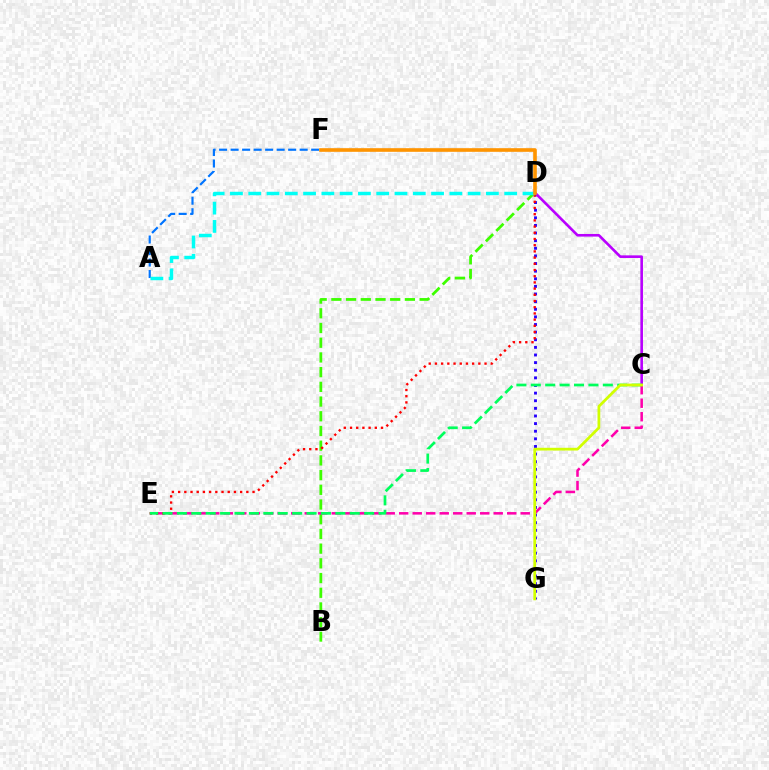{('B', 'D'): [{'color': '#3dff00', 'line_style': 'dashed', 'thickness': 2.0}], ('D', 'G'): [{'color': '#2500ff', 'line_style': 'dotted', 'thickness': 2.07}], ('C', 'D'): [{'color': '#b900ff', 'line_style': 'solid', 'thickness': 1.89}], ('C', 'E'): [{'color': '#ff00ac', 'line_style': 'dashed', 'thickness': 1.83}, {'color': '#00ff5c', 'line_style': 'dashed', 'thickness': 1.96}], ('A', 'F'): [{'color': '#0074ff', 'line_style': 'dashed', 'thickness': 1.56}], ('D', 'E'): [{'color': '#ff0000', 'line_style': 'dotted', 'thickness': 1.69}], ('C', 'G'): [{'color': '#d1ff00', 'line_style': 'solid', 'thickness': 1.98}], ('A', 'D'): [{'color': '#00fff6', 'line_style': 'dashed', 'thickness': 2.48}], ('D', 'F'): [{'color': '#ff9400', 'line_style': 'solid', 'thickness': 2.61}]}